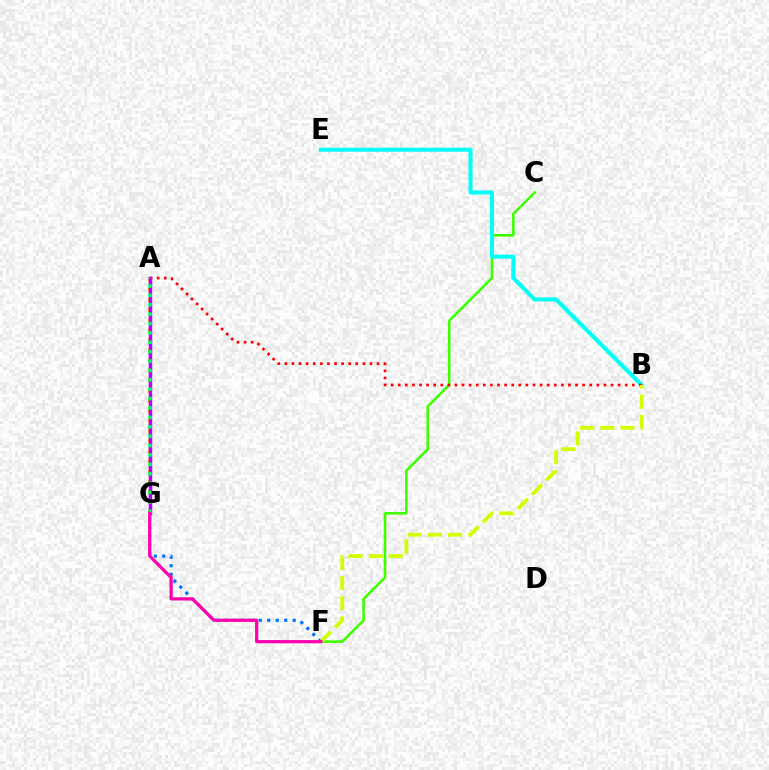{('A', 'G'): [{'color': '#2500ff', 'line_style': 'dashed', 'thickness': 1.6}, {'color': '#ff9400', 'line_style': 'dotted', 'thickness': 2.74}, {'color': '#b900ff', 'line_style': 'solid', 'thickness': 2.48}, {'color': '#00ff5c', 'line_style': 'dotted', 'thickness': 2.55}], ('F', 'G'): [{'color': '#0074ff', 'line_style': 'dotted', 'thickness': 2.3}, {'color': '#ff00ac', 'line_style': 'solid', 'thickness': 2.31}], ('C', 'F'): [{'color': '#3dff00', 'line_style': 'solid', 'thickness': 1.85}], ('B', 'E'): [{'color': '#00fff6', 'line_style': 'solid', 'thickness': 2.9}], ('A', 'B'): [{'color': '#ff0000', 'line_style': 'dotted', 'thickness': 1.93}], ('B', 'F'): [{'color': '#d1ff00', 'line_style': 'dashed', 'thickness': 2.74}]}